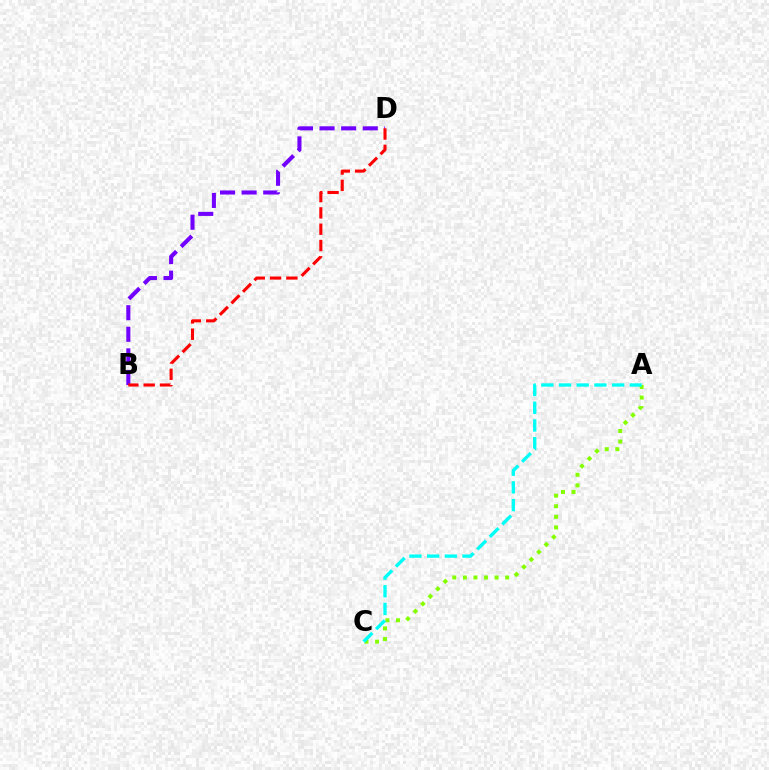{('A', 'C'): [{'color': '#84ff00', 'line_style': 'dotted', 'thickness': 2.87}, {'color': '#00fff6', 'line_style': 'dashed', 'thickness': 2.4}], ('B', 'D'): [{'color': '#7200ff', 'line_style': 'dashed', 'thickness': 2.93}, {'color': '#ff0000', 'line_style': 'dashed', 'thickness': 2.22}]}